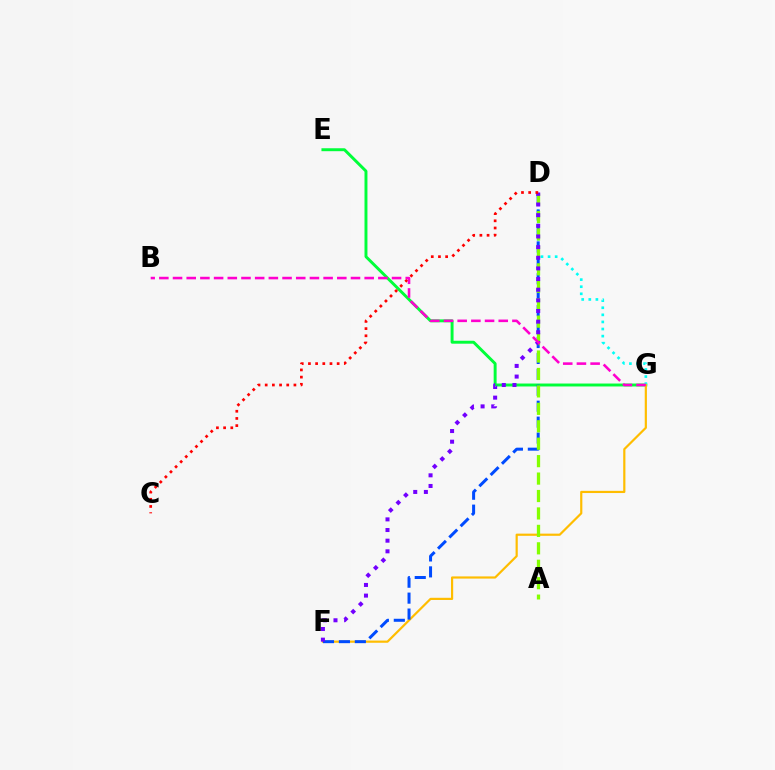{('E', 'G'): [{'color': '#00ff39', 'line_style': 'solid', 'thickness': 2.12}], ('D', 'G'): [{'color': '#00fff6', 'line_style': 'dotted', 'thickness': 1.93}], ('F', 'G'): [{'color': '#ffbd00', 'line_style': 'solid', 'thickness': 1.58}], ('D', 'F'): [{'color': '#004bff', 'line_style': 'dashed', 'thickness': 2.16}, {'color': '#7200ff', 'line_style': 'dotted', 'thickness': 2.89}], ('A', 'D'): [{'color': '#84ff00', 'line_style': 'dashed', 'thickness': 2.37}], ('C', 'D'): [{'color': '#ff0000', 'line_style': 'dotted', 'thickness': 1.95}], ('B', 'G'): [{'color': '#ff00cf', 'line_style': 'dashed', 'thickness': 1.86}]}